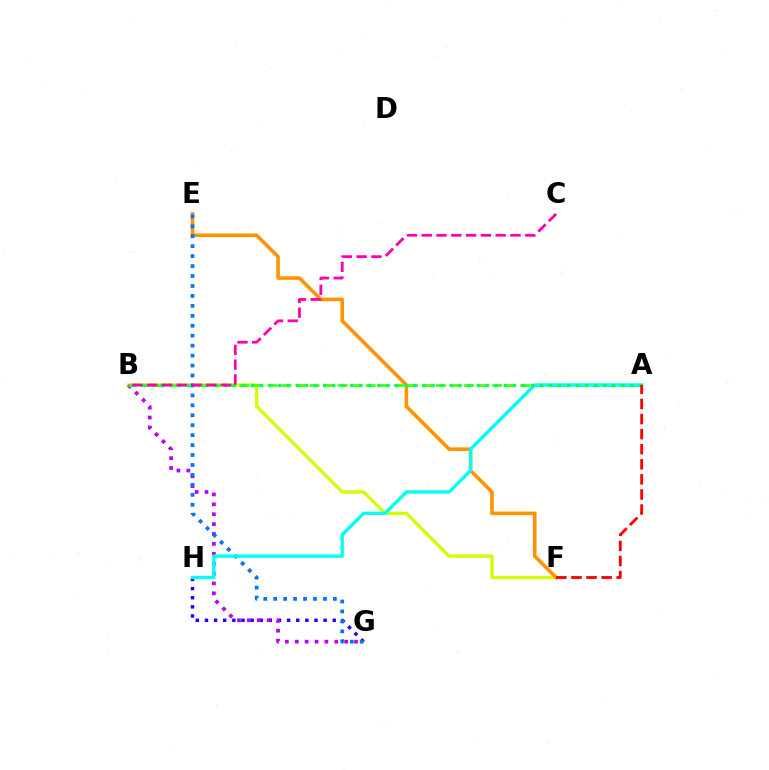{('B', 'F'): [{'color': '#d1ff00', 'line_style': 'solid', 'thickness': 2.36}], ('E', 'F'): [{'color': '#ff9400', 'line_style': 'solid', 'thickness': 2.6}], ('G', 'H'): [{'color': '#2500ff', 'line_style': 'dotted', 'thickness': 2.48}], ('B', 'G'): [{'color': '#b900ff', 'line_style': 'dotted', 'thickness': 2.69}], ('A', 'B'): [{'color': '#3dff00', 'line_style': 'dashed', 'thickness': 1.91}, {'color': '#00ff5c', 'line_style': 'dotted', 'thickness': 2.45}], ('E', 'G'): [{'color': '#0074ff', 'line_style': 'dotted', 'thickness': 2.7}], ('A', 'H'): [{'color': '#00fff6', 'line_style': 'solid', 'thickness': 2.41}], ('A', 'F'): [{'color': '#ff0000', 'line_style': 'dashed', 'thickness': 2.05}], ('B', 'C'): [{'color': '#ff00ac', 'line_style': 'dashed', 'thickness': 2.01}]}